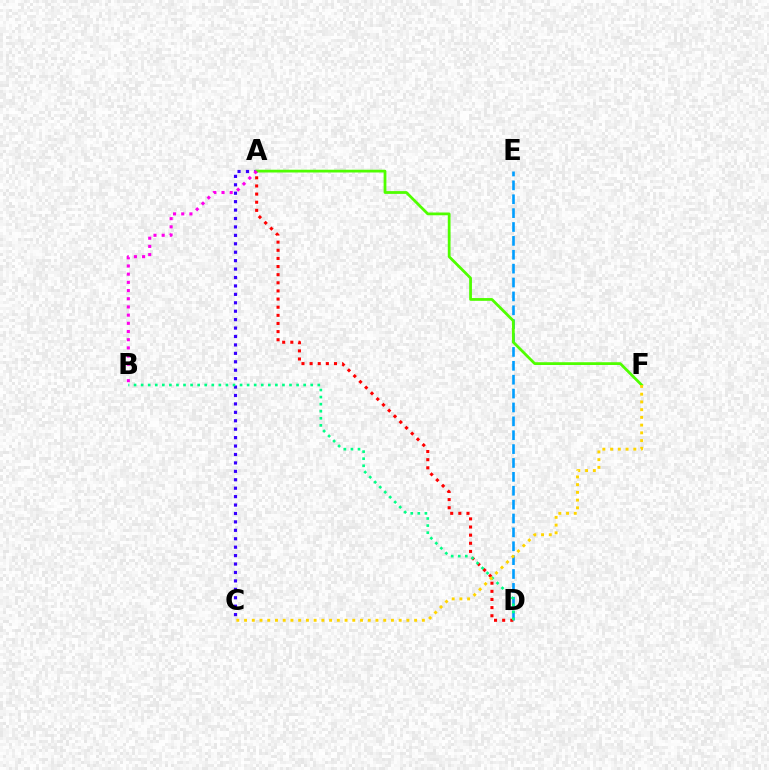{('D', 'E'): [{'color': '#009eff', 'line_style': 'dashed', 'thickness': 1.89}], ('A', 'C'): [{'color': '#3700ff', 'line_style': 'dotted', 'thickness': 2.29}], ('A', 'F'): [{'color': '#4fff00', 'line_style': 'solid', 'thickness': 2.0}], ('A', 'B'): [{'color': '#ff00ed', 'line_style': 'dotted', 'thickness': 2.23}], ('A', 'D'): [{'color': '#ff0000', 'line_style': 'dotted', 'thickness': 2.21}], ('B', 'D'): [{'color': '#00ff86', 'line_style': 'dotted', 'thickness': 1.92}], ('C', 'F'): [{'color': '#ffd500', 'line_style': 'dotted', 'thickness': 2.1}]}